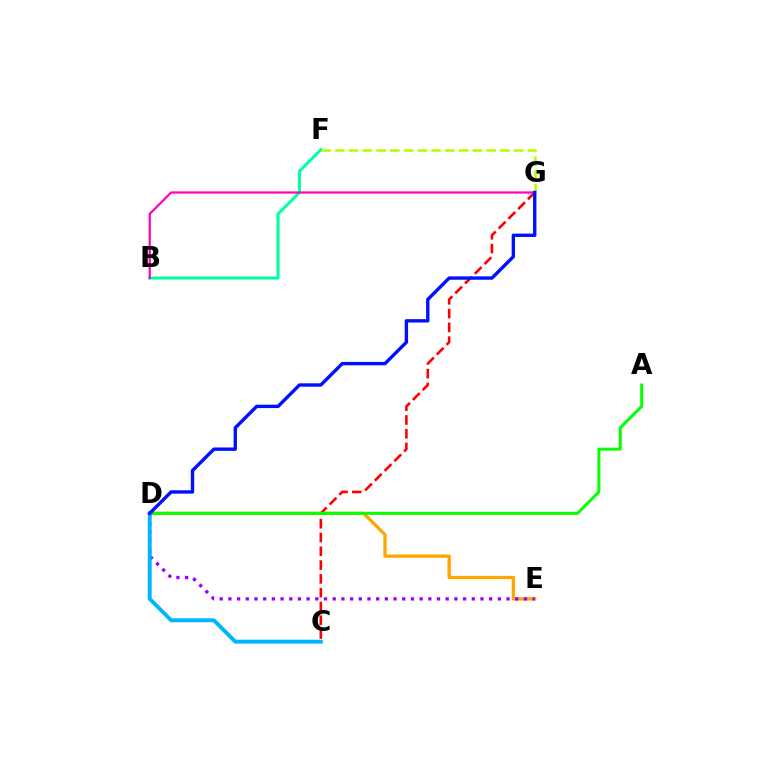{('D', 'E'): [{'color': '#ffa500', 'line_style': 'solid', 'thickness': 2.35}, {'color': '#9b00ff', 'line_style': 'dotted', 'thickness': 2.36}], ('C', 'G'): [{'color': '#ff0000', 'line_style': 'dashed', 'thickness': 1.87}], ('A', 'D'): [{'color': '#08ff00', 'line_style': 'solid', 'thickness': 2.17}], ('B', 'F'): [{'color': '#00ff9d', 'line_style': 'solid', 'thickness': 2.16}], ('C', 'D'): [{'color': '#00b5ff', 'line_style': 'solid', 'thickness': 2.82}], ('F', 'G'): [{'color': '#b3ff00', 'line_style': 'dashed', 'thickness': 1.87}], ('B', 'G'): [{'color': '#ff00bd', 'line_style': 'solid', 'thickness': 1.59}], ('D', 'G'): [{'color': '#0010ff', 'line_style': 'solid', 'thickness': 2.44}]}